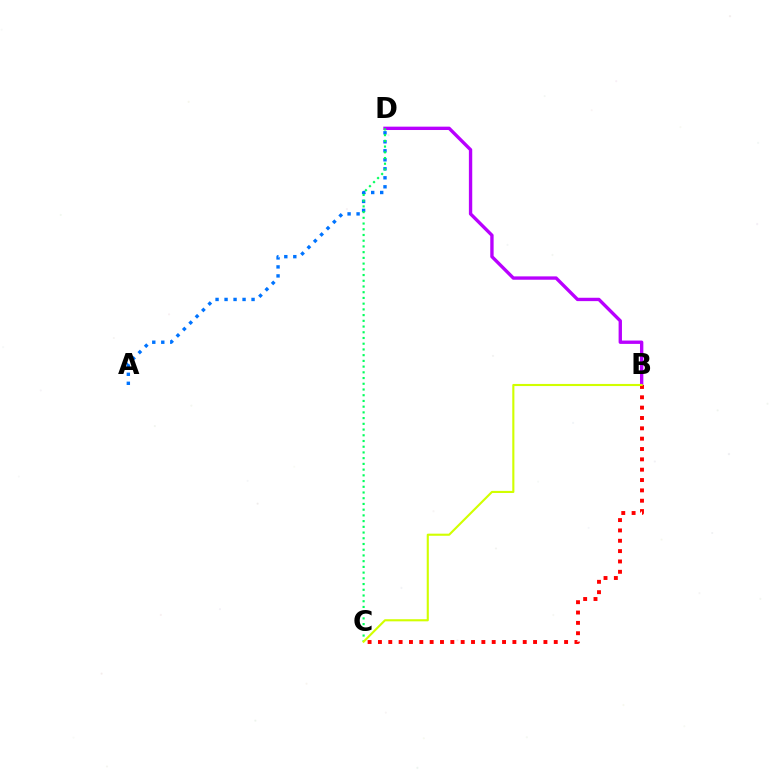{('A', 'D'): [{'color': '#0074ff', 'line_style': 'dotted', 'thickness': 2.45}], ('B', 'D'): [{'color': '#b900ff', 'line_style': 'solid', 'thickness': 2.42}], ('C', 'D'): [{'color': '#00ff5c', 'line_style': 'dotted', 'thickness': 1.55}], ('B', 'C'): [{'color': '#ff0000', 'line_style': 'dotted', 'thickness': 2.81}, {'color': '#d1ff00', 'line_style': 'solid', 'thickness': 1.53}]}